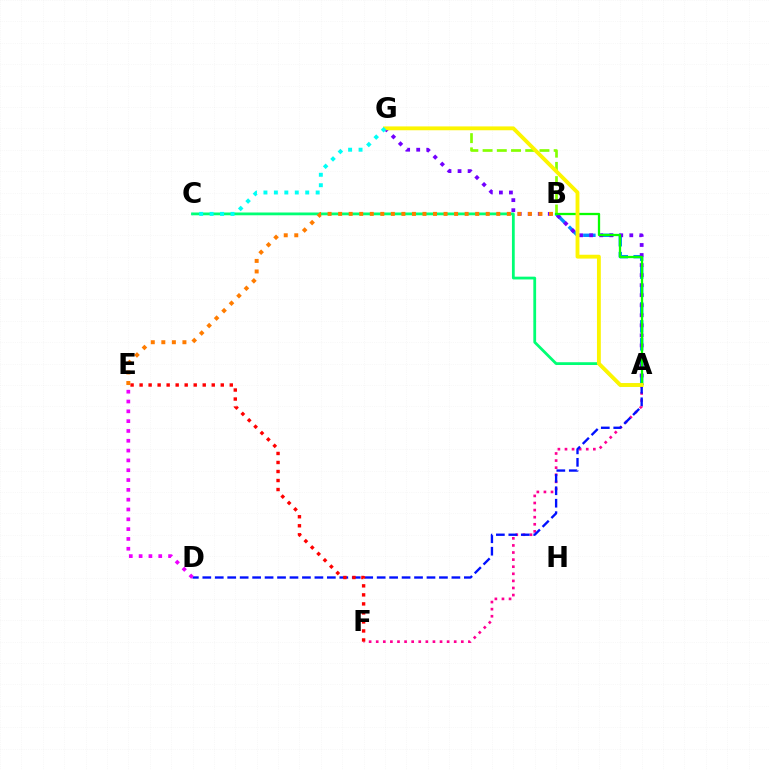{('A', 'B'): [{'color': '#008cff', 'line_style': 'dashed', 'thickness': 2.44}, {'color': '#08ff00', 'line_style': 'solid', 'thickness': 1.65}], ('B', 'G'): [{'color': '#84ff00', 'line_style': 'dashed', 'thickness': 1.93}], ('A', 'F'): [{'color': '#ff0094', 'line_style': 'dotted', 'thickness': 1.93}], ('A', 'D'): [{'color': '#0010ff', 'line_style': 'dashed', 'thickness': 1.69}], ('E', 'F'): [{'color': '#ff0000', 'line_style': 'dotted', 'thickness': 2.45}], ('A', 'G'): [{'color': '#7200ff', 'line_style': 'dotted', 'thickness': 2.73}, {'color': '#fcf500', 'line_style': 'solid', 'thickness': 2.77}], ('A', 'C'): [{'color': '#00ff74', 'line_style': 'solid', 'thickness': 2.0}], ('D', 'E'): [{'color': '#ee00ff', 'line_style': 'dotted', 'thickness': 2.67}], ('C', 'G'): [{'color': '#00fff6', 'line_style': 'dotted', 'thickness': 2.84}], ('B', 'E'): [{'color': '#ff7c00', 'line_style': 'dotted', 'thickness': 2.86}]}